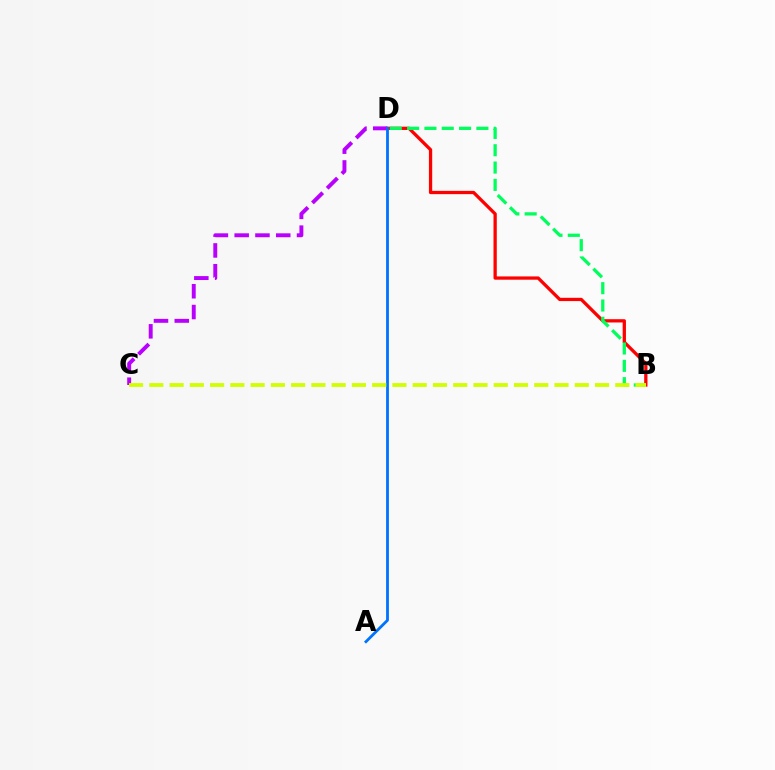{('B', 'D'): [{'color': '#ff0000', 'line_style': 'solid', 'thickness': 2.36}, {'color': '#00ff5c', 'line_style': 'dashed', 'thickness': 2.35}], ('C', 'D'): [{'color': '#b900ff', 'line_style': 'dashed', 'thickness': 2.82}], ('A', 'D'): [{'color': '#0074ff', 'line_style': 'solid', 'thickness': 2.02}], ('B', 'C'): [{'color': '#d1ff00', 'line_style': 'dashed', 'thickness': 2.75}]}